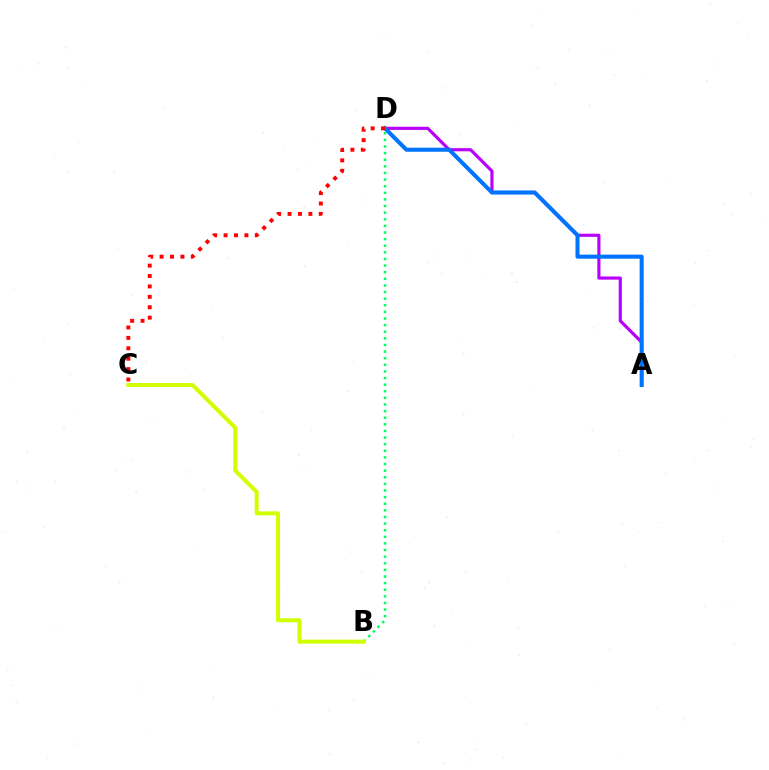{('A', 'D'): [{'color': '#b900ff', 'line_style': 'solid', 'thickness': 2.27}, {'color': '#0074ff', 'line_style': 'solid', 'thickness': 2.91}], ('B', 'D'): [{'color': '#00ff5c', 'line_style': 'dotted', 'thickness': 1.8}], ('B', 'C'): [{'color': '#d1ff00', 'line_style': 'solid', 'thickness': 2.86}], ('C', 'D'): [{'color': '#ff0000', 'line_style': 'dotted', 'thickness': 2.83}]}